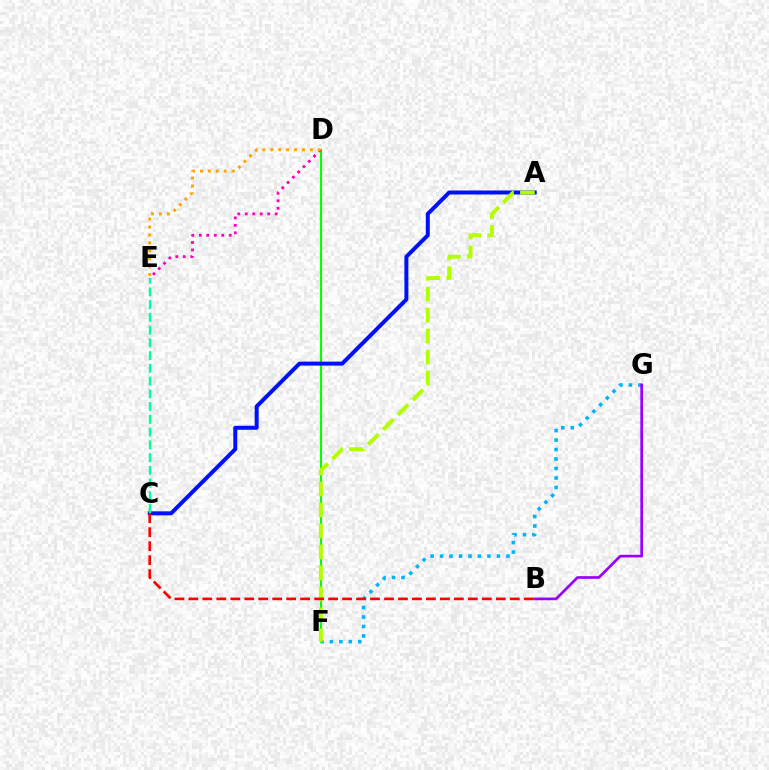{('F', 'G'): [{'color': '#00b5ff', 'line_style': 'dotted', 'thickness': 2.58}], ('D', 'F'): [{'color': '#08ff00', 'line_style': 'solid', 'thickness': 1.54}], ('A', 'C'): [{'color': '#0010ff', 'line_style': 'solid', 'thickness': 2.87}], ('D', 'E'): [{'color': '#ff00bd', 'line_style': 'dotted', 'thickness': 2.03}, {'color': '#ffa500', 'line_style': 'dotted', 'thickness': 2.15}], ('C', 'E'): [{'color': '#00ff9d', 'line_style': 'dashed', 'thickness': 1.73}], ('B', 'G'): [{'color': '#9b00ff', 'line_style': 'solid', 'thickness': 1.94}], ('A', 'F'): [{'color': '#b3ff00', 'line_style': 'dashed', 'thickness': 2.85}], ('B', 'C'): [{'color': '#ff0000', 'line_style': 'dashed', 'thickness': 1.9}]}